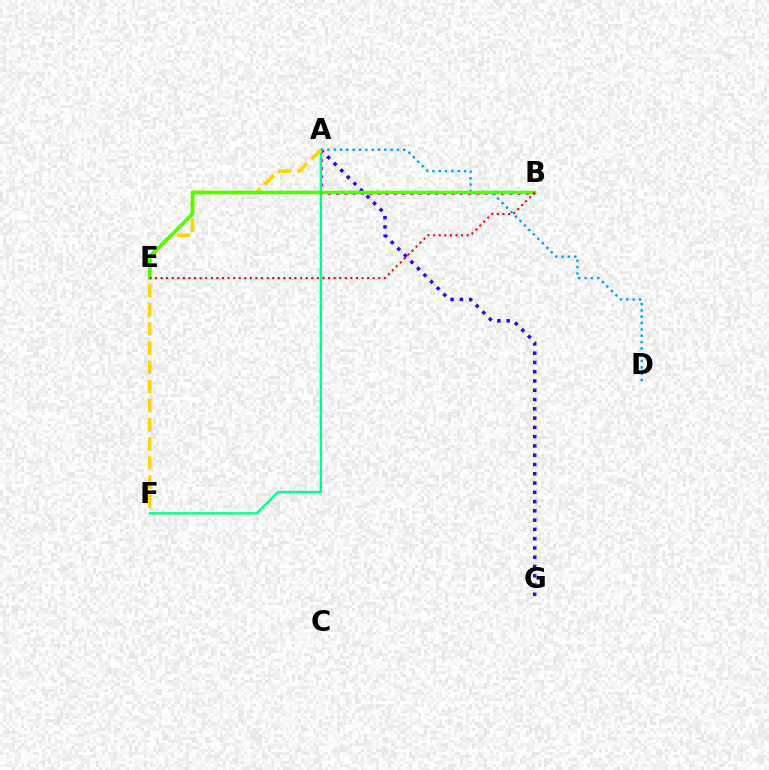{('A', 'G'): [{'color': '#3700ff', 'line_style': 'dotted', 'thickness': 2.52}], ('A', 'B'): [{'color': '#ff00ed', 'line_style': 'dotted', 'thickness': 2.24}], ('A', 'F'): [{'color': '#00ff86', 'line_style': 'solid', 'thickness': 1.66}, {'color': '#ffd500', 'line_style': 'dashed', 'thickness': 2.6}], ('A', 'D'): [{'color': '#009eff', 'line_style': 'dotted', 'thickness': 1.72}], ('B', 'E'): [{'color': '#4fff00', 'line_style': 'solid', 'thickness': 2.54}, {'color': '#ff0000', 'line_style': 'dotted', 'thickness': 1.52}]}